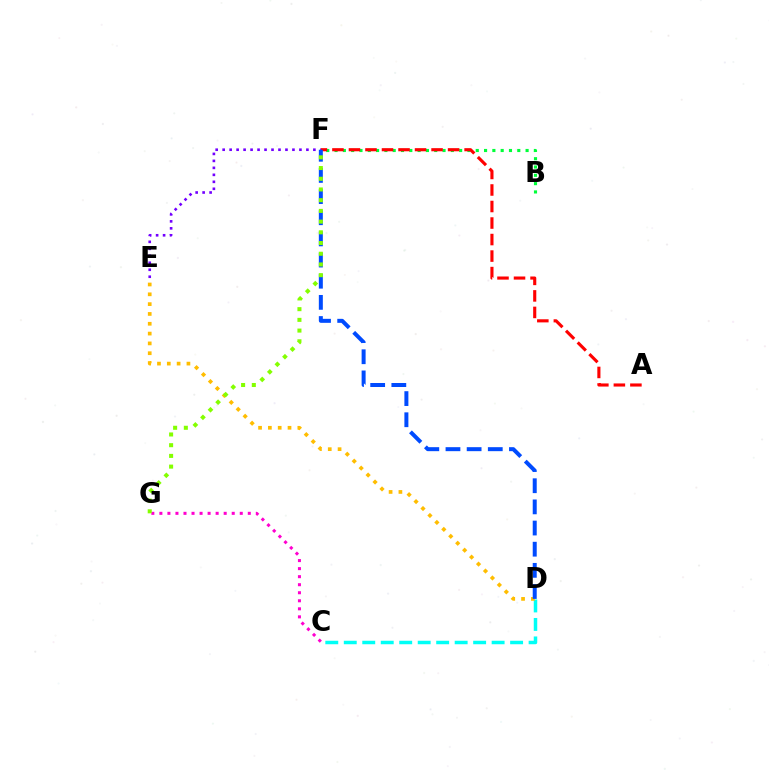{('B', 'F'): [{'color': '#00ff39', 'line_style': 'dotted', 'thickness': 2.26}], ('C', 'D'): [{'color': '#00fff6', 'line_style': 'dashed', 'thickness': 2.51}], ('A', 'F'): [{'color': '#ff0000', 'line_style': 'dashed', 'thickness': 2.24}], ('C', 'G'): [{'color': '#ff00cf', 'line_style': 'dotted', 'thickness': 2.18}], ('D', 'E'): [{'color': '#ffbd00', 'line_style': 'dotted', 'thickness': 2.67}], ('E', 'F'): [{'color': '#7200ff', 'line_style': 'dotted', 'thickness': 1.9}], ('D', 'F'): [{'color': '#004bff', 'line_style': 'dashed', 'thickness': 2.87}], ('F', 'G'): [{'color': '#84ff00', 'line_style': 'dotted', 'thickness': 2.91}]}